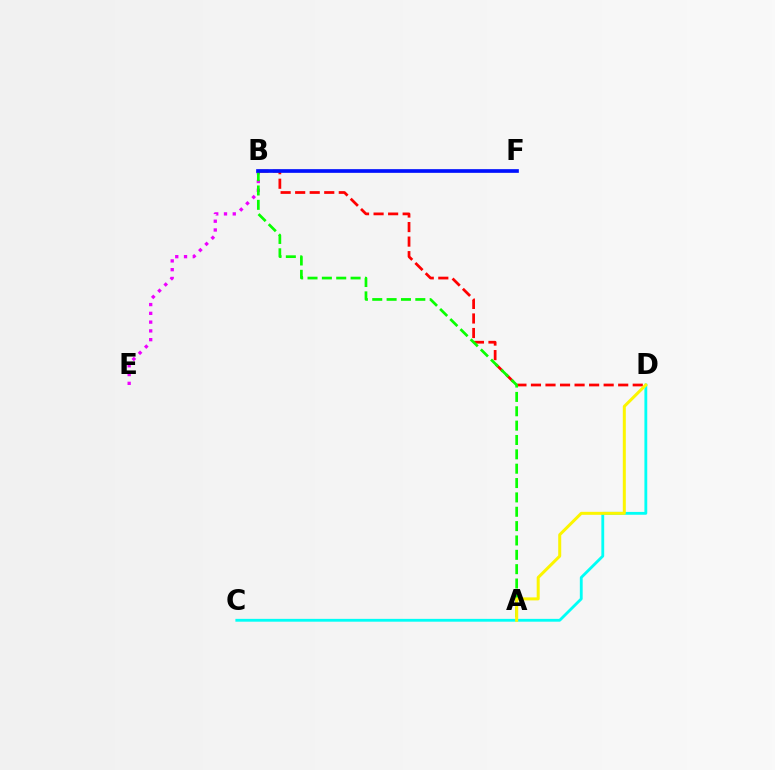{('C', 'D'): [{'color': '#00fff6', 'line_style': 'solid', 'thickness': 2.04}], ('B', 'D'): [{'color': '#ff0000', 'line_style': 'dashed', 'thickness': 1.98}], ('B', 'E'): [{'color': '#ee00ff', 'line_style': 'dotted', 'thickness': 2.38}], ('A', 'B'): [{'color': '#08ff00', 'line_style': 'dashed', 'thickness': 1.95}], ('A', 'D'): [{'color': '#fcf500', 'line_style': 'solid', 'thickness': 2.16}], ('B', 'F'): [{'color': '#0010ff', 'line_style': 'solid', 'thickness': 2.65}]}